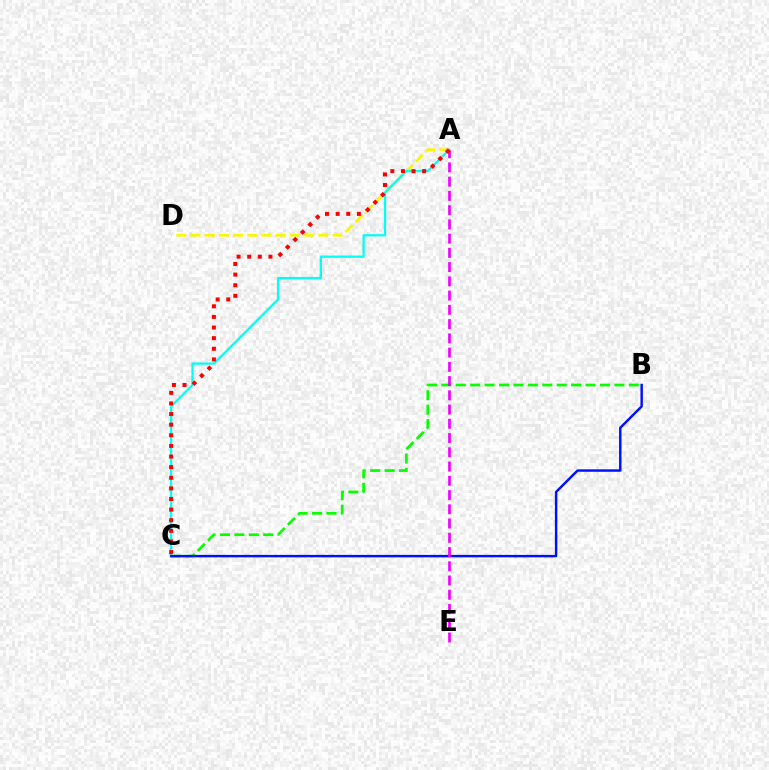{('A', 'D'): [{'color': '#fcf500', 'line_style': 'dashed', 'thickness': 1.93}], ('B', 'C'): [{'color': '#08ff00', 'line_style': 'dashed', 'thickness': 1.96}, {'color': '#0010ff', 'line_style': 'solid', 'thickness': 1.76}], ('A', 'C'): [{'color': '#00fff6', 'line_style': 'solid', 'thickness': 1.61}, {'color': '#ff0000', 'line_style': 'dotted', 'thickness': 2.88}], ('A', 'E'): [{'color': '#ee00ff', 'line_style': 'dashed', 'thickness': 1.94}]}